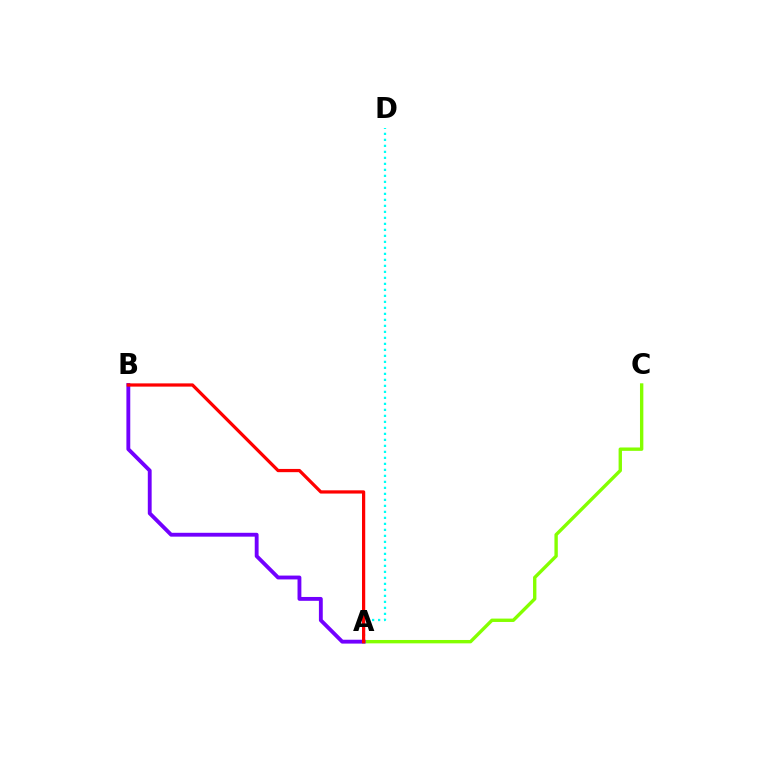{('A', 'D'): [{'color': '#00fff6', 'line_style': 'dotted', 'thickness': 1.63}], ('A', 'C'): [{'color': '#84ff00', 'line_style': 'solid', 'thickness': 2.43}], ('A', 'B'): [{'color': '#7200ff', 'line_style': 'solid', 'thickness': 2.77}, {'color': '#ff0000', 'line_style': 'solid', 'thickness': 2.33}]}